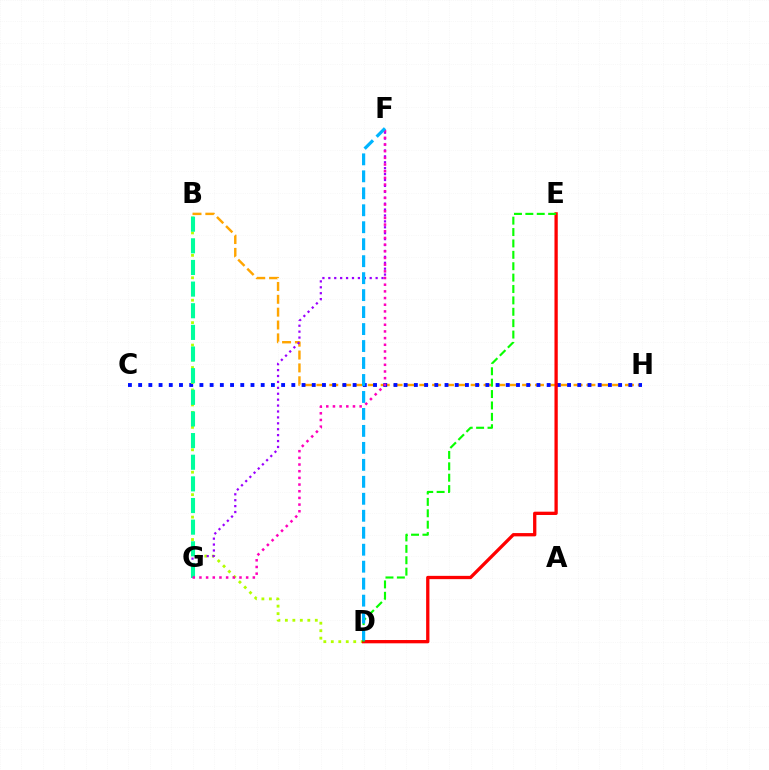{('B', 'H'): [{'color': '#ffa500', 'line_style': 'dashed', 'thickness': 1.75}], ('C', 'H'): [{'color': '#0010ff', 'line_style': 'dotted', 'thickness': 2.77}], ('B', 'D'): [{'color': '#b3ff00', 'line_style': 'dotted', 'thickness': 2.03}], ('F', 'G'): [{'color': '#9b00ff', 'line_style': 'dotted', 'thickness': 1.61}, {'color': '#ff00bd', 'line_style': 'dotted', 'thickness': 1.81}], ('D', 'E'): [{'color': '#ff0000', 'line_style': 'solid', 'thickness': 2.37}, {'color': '#08ff00', 'line_style': 'dashed', 'thickness': 1.55}], ('B', 'G'): [{'color': '#00ff9d', 'line_style': 'dashed', 'thickness': 2.94}], ('D', 'F'): [{'color': '#00b5ff', 'line_style': 'dashed', 'thickness': 2.31}]}